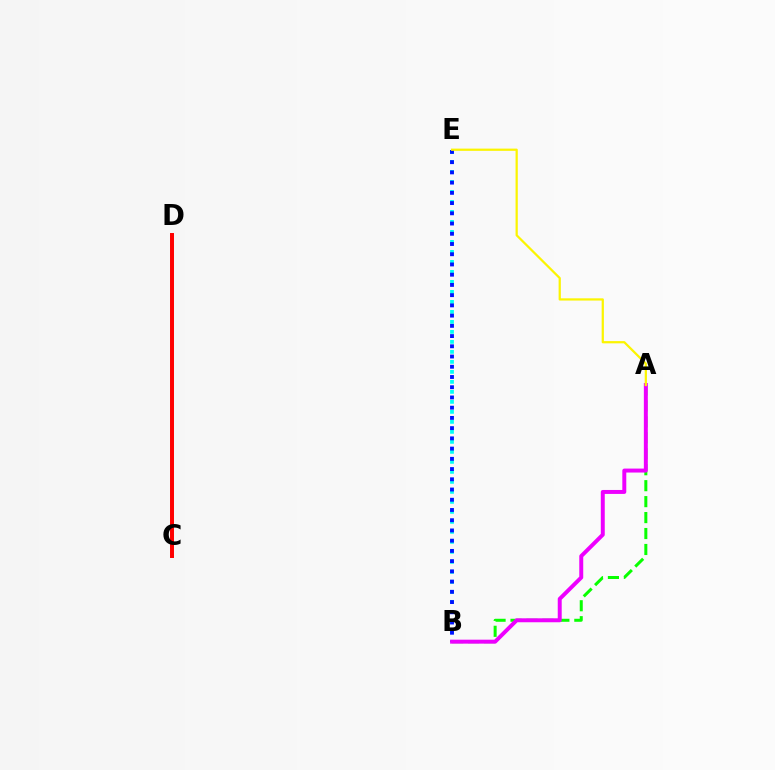{('A', 'B'): [{'color': '#08ff00', 'line_style': 'dashed', 'thickness': 2.17}, {'color': '#ee00ff', 'line_style': 'solid', 'thickness': 2.85}], ('B', 'E'): [{'color': '#00fff6', 'line_style': 'dotted', 'thickness': 2.72}, {'color': '#0010ff', 'line_style': 'dotted', 'thickness': 2.78}], ('C', 'D'): [{'color': '#ff0000', 'line_style': 'solid', 'thickness': 2.86}], ('A', 'E'): [{'color': '#fcf500', 'line_style': 'solid', 'thickness': 1.61}]}